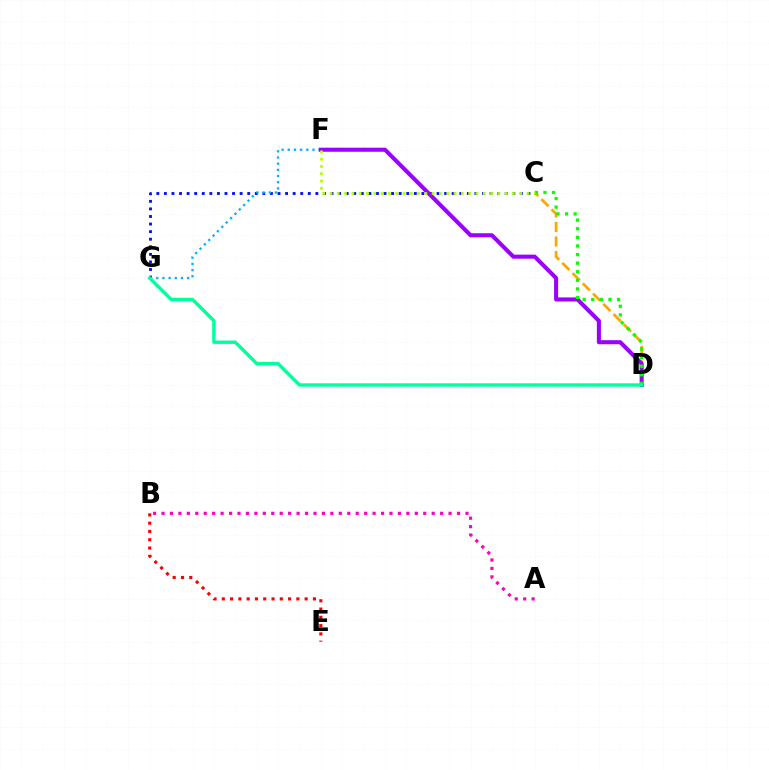{('C', 'D'): [{'color': '#ffa500', 'line_style': 'dashed', 'thickness': 1.97}, {'color': '#08ff00', 'line_style': 'dotted', 'thickness': 2.34}], ('B', 'E'): [{'color': '#ff0000', 'line_style': 'dotted', 'thickness': 2.25}], ('C', 'G'): [{'color': '#0010ff', 'line_style': 'dotted', 'thickness': 2.06}], ('F', 'G'): [{'color': '#00b5ff', 'line_style': 'dotted', 'thickness': 1.68}], ('A', 'B'): [{'color': '#ff00bd', 'line_style': 'dotted', 'thickness': 2.29}], ('D', 'F'): [{'color': '#9b00ff', 'line_style': 'solid', 'thickness': 2.93}], ('D', 'G'): [{'color': '#00ff9d', 'line_style': 'solid', 'thickness': 2.44}], ('C', 'F'): [{'color': '#b3ff00', 'line_style': 'dotted', 'thickness': 1.98}]}